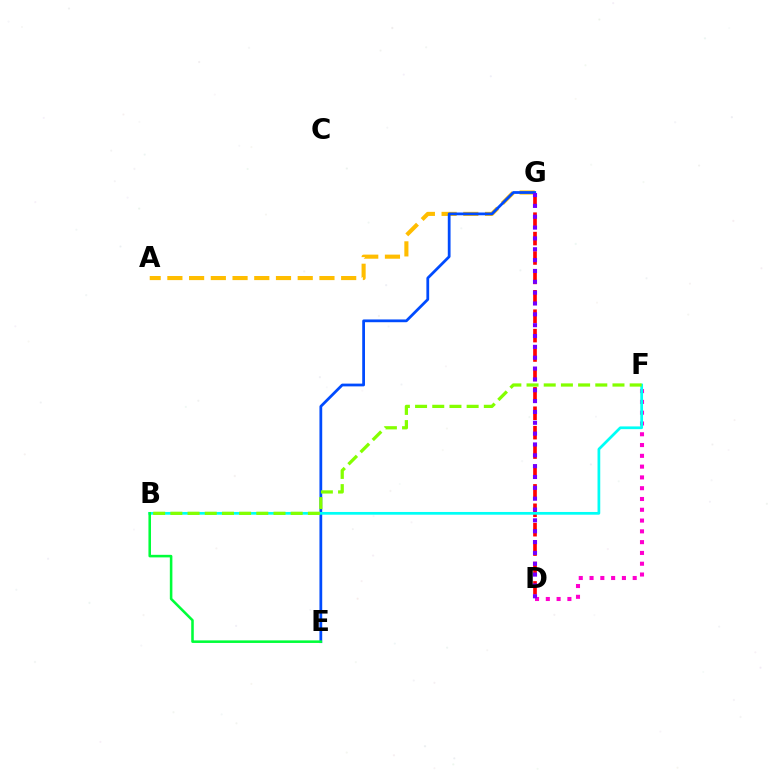{('A', 'G'): [{'color': '#ffbd00', 'line_style': 'dashed', 'thickness': 2.95}], ('E', 'G'): [{'color': '#004bff', 'line_style': 'solid', 'thickness': 1.99}], ('D', 'F'): [{'color': '#ff00cf', 'line_style': 'dotted', 'thickness': 2.93}], ('D', 'G'): [{'color': '#ff0000', 'line_style': 'dashed', 'thickness': 2.64}, {'color': '#7200ff', 'line_style': 'dotted', 'thickness': 2.95}], ('B', 'F'): [{'color': '#00fff6', 'line_style': 'solid', 'thickness': 1.97}, {'color': '#84ff00', 'line_style': 'dashed', 'thickness': 2.34}], ('B', 'E'): [{'color': '#00ff39', 'line_style': 'solid', 'thickness': 1.84}]}